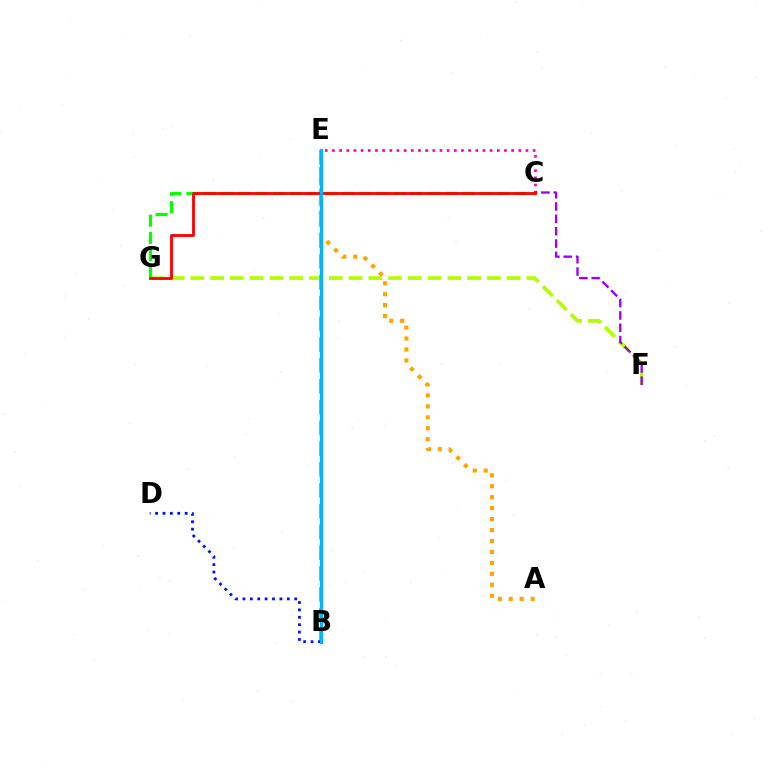{('F', 'G'): [{'color': '#b3ff00', 'line_style': 'dashed', 'thickness': 2.69}], ('C', 'E'): [{'color': '#ff00bd', 'line_style': 'dotted', 'thickness': 1.95}], ('A', 'E'): [{'color': '#ffa500', 'line_style': 'dotted', 'thickness': 2.98}], ('B', 'E'): [{'color': '#00ff9d', 'line_style': 'dashed', 'thickness': 2.83}, {'color': '#00b5ff', 'line_style': 'solid', 'thickness': 2.34}], ('C', 'F'): [{'color': '#9b00ff', 'line_style': 'dashed', 'thickness': 1.68}], ('B', 'D'): [{'color': '#0010ff', 'line_style': 'dotted', 'thickness': 2.01}], ('C', 'G'): [{'color': '#08ff00', 'line_style': 'dashed', 'thickness': 2.35}, {'color': '#ff0000', 'line_style': 'solid', 'thickness': 2.03}]}